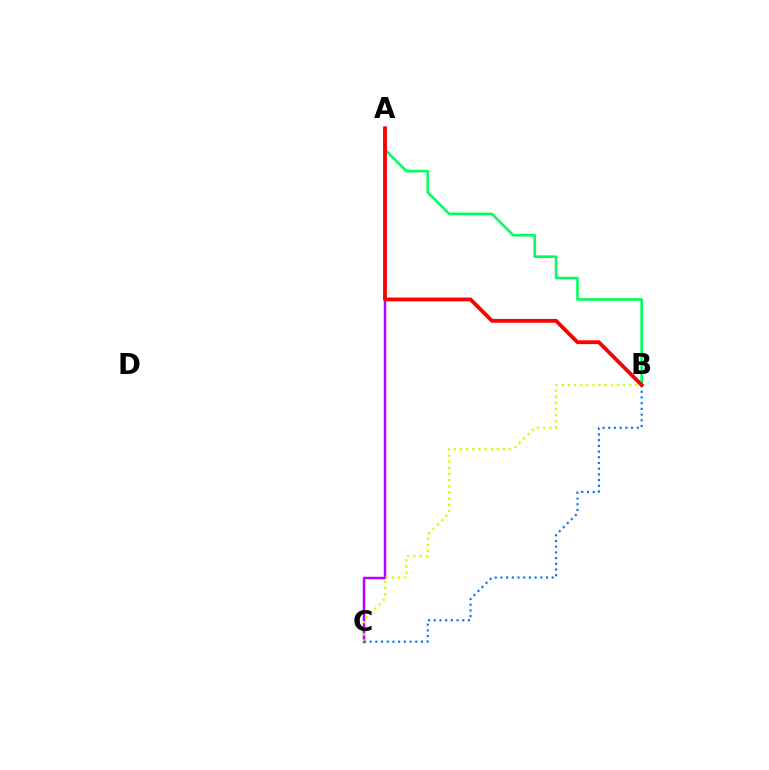{('A', 'C'): [{'color': '#b900ff', 'line_style': 'solid', 'thickness': 1.8}], ('B', 'C'): [{'color': '#d1ff00', 'line_style': 'dotted', 'thickness': 1.67}, {'color': '#0074ff', 'line_style': 'dotted', 'thickness': 1.55}], ('A', 'B'): [{'color': '#00ff5c', 'line_style': 'solid', 'thickness': 1.87}, {'color': '#ff0000', 'line_style': 'solid', 'thickness': 2.74}]}